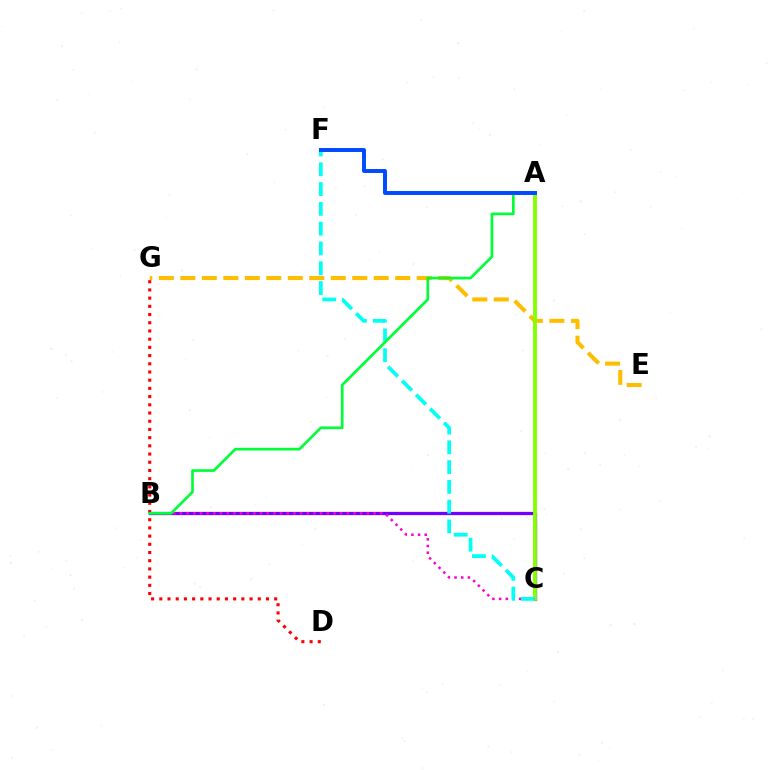{('B', 'C'): [{'color': '#7200ff', 'line_style': 'solid', 'thickness': 2.35}, {'color': '#ff00cf', 'line_style': 'dotted', 'thickness': 1.81}], ('E', 'G'): [{'color': '#ffbd00', 'line_style': 'dashed', 'thickness': 2.92}], ('A', 'C'): [{'color': '#84ff00', 'line_style': 'solid', 'thickness': 2.77}], ('D', 'G'): [{'color': '#ff0000', 'line_style': 'dotted', 'thickness': 2.23}], ('C', 'F'): [{'color': '#00fff6', 'line_style': 'dashed', 'thickness': 2.69}], ('A', 'B'): [{'color': '#00ff39', 'line_style': 'solid', 'thickness': 1.94}], ('A', 'F'): [{'color': '#004bff', 'line_style': 'solid', 'thickness': 2.84}]}